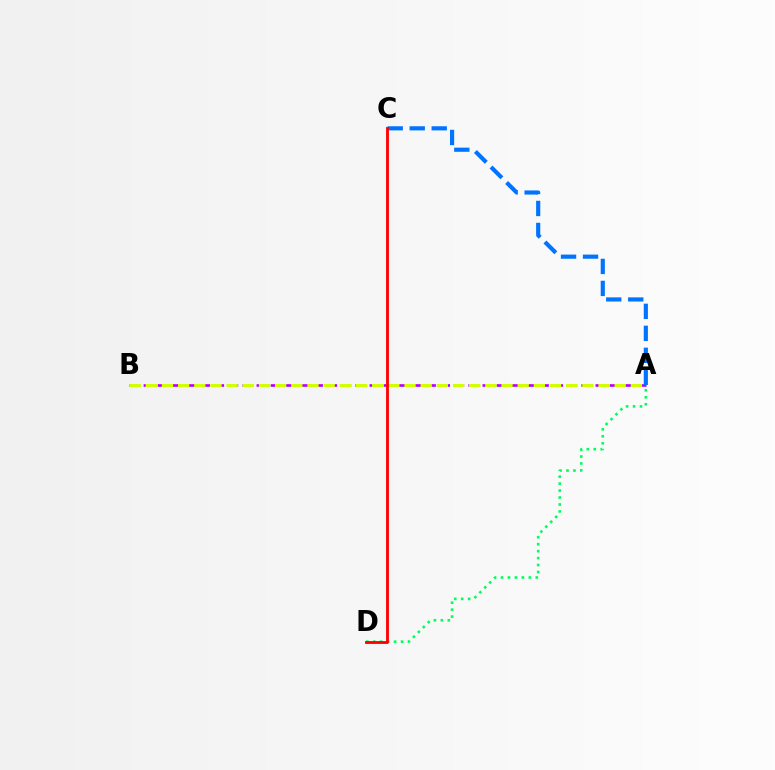{('A', 'B'): [{'color': '#b900ff', 'line_style': 'dashed', 'thickness': 1.92}, {'color': '#d1ff00', 'line_style': 'dashed', 'thickness': 2.2}], ('A', 'D'): [{'color': '#00ff5c', 'line_style': 'dotted', 'thickness': 1.89}], ('A', 'C'): [{'color': '#0074ff', 'line_style': 'dashed', 'thickness': 2.99}], ('C', 'D'): [{'color': '#ff0000', 'line_style': 'solid', 'thickness': 2.04}]}